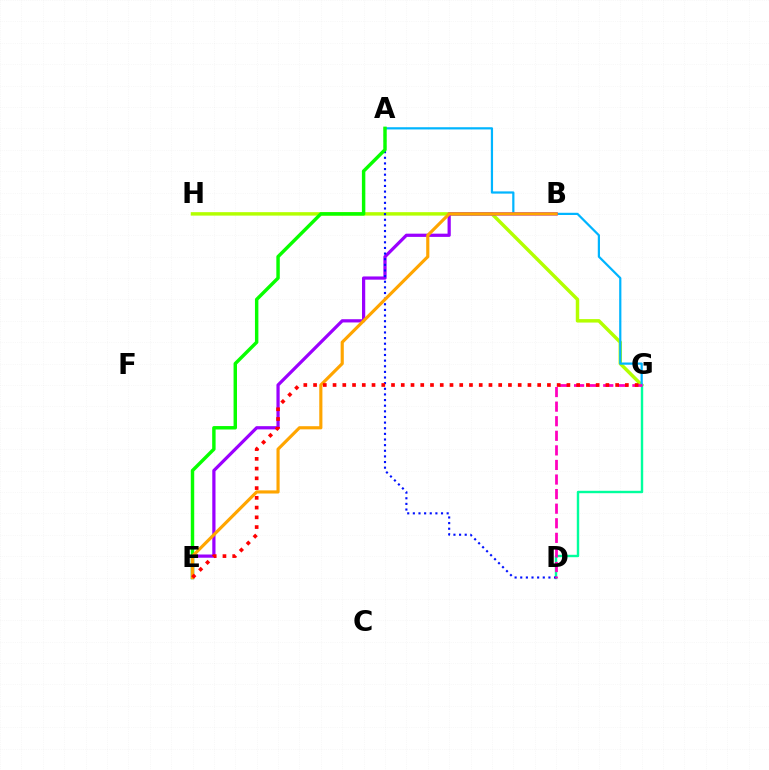{('G', 'H'): [{'color': '#b3ff00', 'line_style': 'solid', 'thickness': 2.49}], ('D', 'G'): [{'color': '#00ff9d', 'line_style': 'solid', 'thickness': 1.74}, {'color': '#ff00bd', 'line_style': 'dashed', 'thickness': 1.98}], ('A', 'G'): [{'color': '#00b5ff', 'line_style': 'solid', 'thickness': 1.6}], ('B', 'E'): [{'color': '#9b00ff', 'line_style': 'solid', 'thickness': 2.32}, {'color': '#ffa500', 'line_style': 'solid', 'thickness': 2.27}], ('A', 'D'): [{'color': '#0010ff', 'line_style': 'dotted', 'thickness': 1.53}], ('A', 'E'): [{'color': '#08ff00', 'line_style': 'solid', 'thickness': 2.47}], ('E', 'G'): [{'color': '#ff0000', 'line_style': 'dotted', 'thickness': 2.65}]}